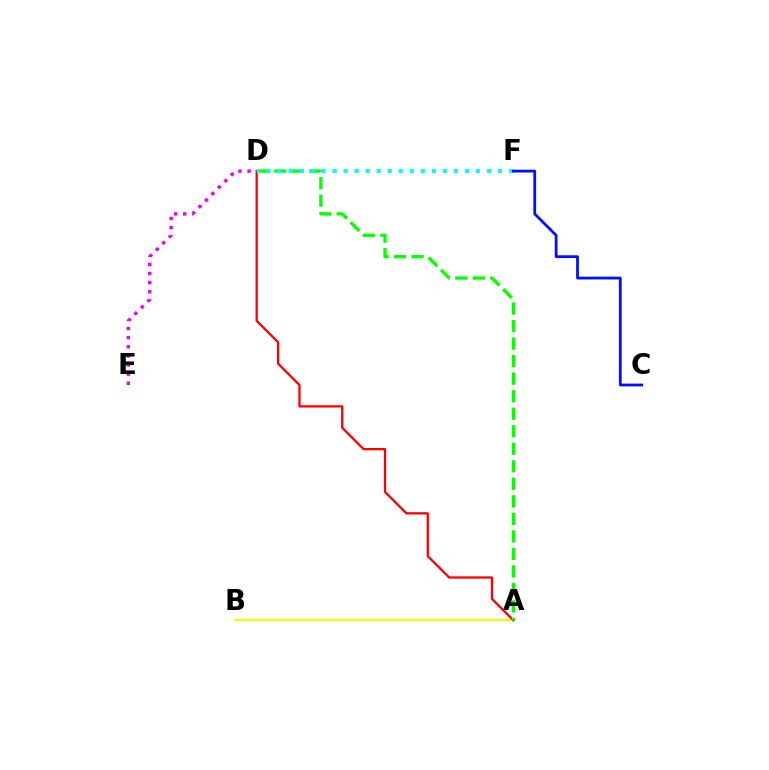{('A', 'B'): [{'color': '#fcf500', 'line_style': 'solid', 'thickness': 1.56}], ('A', 'D'): [{'color': '#ff0000', 'line_style': 'solid', 'thickness': 1.66}, {'color': '#08ff00', 'line_style': 'dashed', 'thickness': 2.38}], ('D', 'F'): [{'color': '#00fff6', 'line_style': 'dotted', 'thickness': 2.99}], ('C', 'F'): [{'color': '#0010ff', 'line_style': 'solid', 'thickness': 2.02}], ('D', 'E'): [{'color': '#ee00ff', 'line_style': 'dotted', 'thickness': 2.48}]}